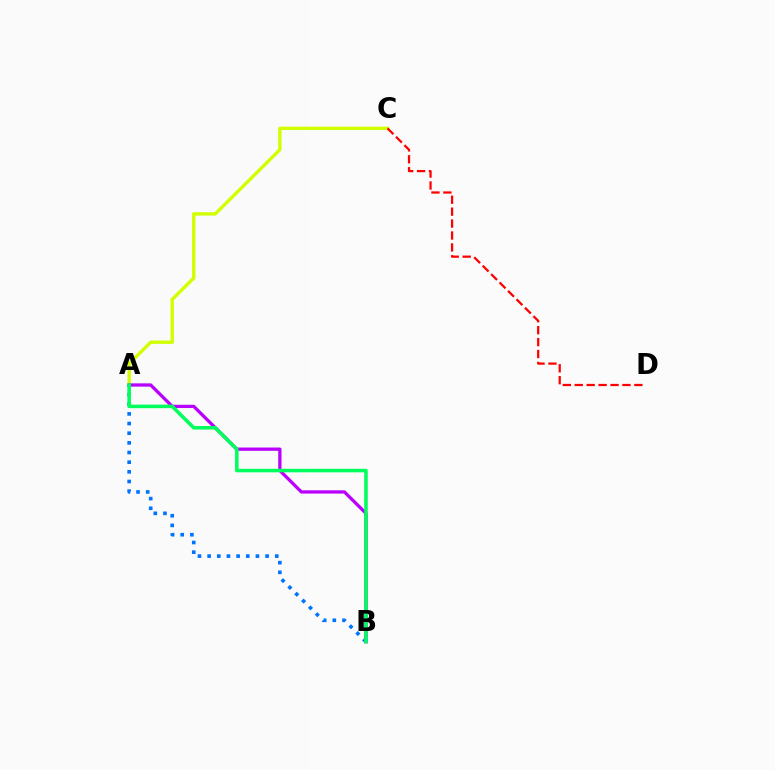{('A', 'C'): [{'color': '#d1ff00', 'line_style': 'solid', 'thickness': 2.43}], ('A', 'B'): [{'color': '#b900ff', 'line_style': 'solid', 'thickness': 2.36}, {'color': '#0074ff', 'line_style': 'dotted', 'thickness': 2.62}, {'color': '#00ff5c', 'line_style': 'solid', 'thickness': 2.54}], ('C', 'D'): [{'color': '#ff0000', 'line_style': 'dashed', 'thickness': 1.62}]}